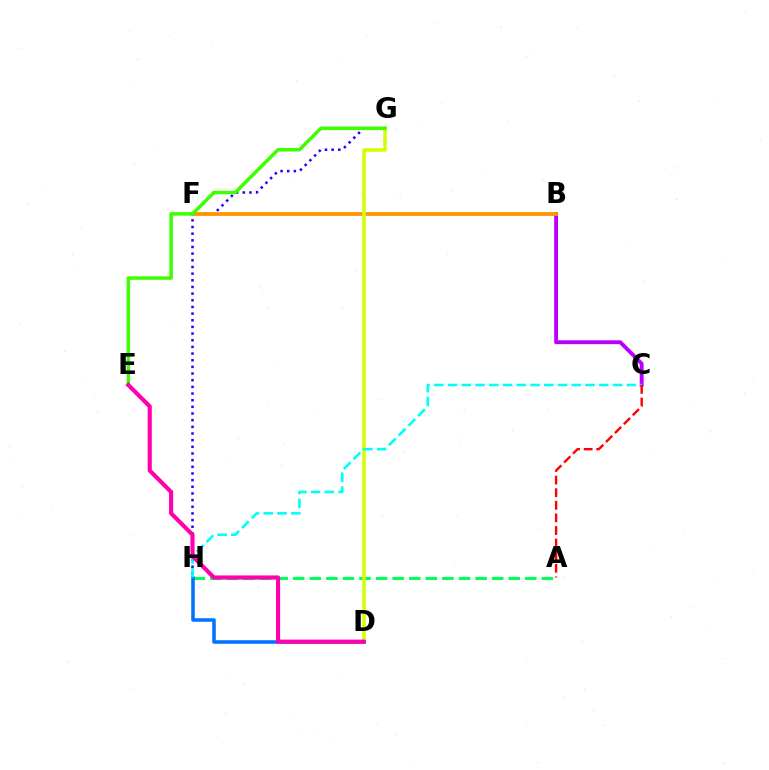{('G', 'H'): [{'color': '#2500ff', 'line_style': 'dotted', 'thickness': 1.81}], ('A', 'H'): [{'color': '#00ff5c', 'line_style': 'dashed', 'thickness': 2.25}], ('B', 'C'): [{'color': '#b900ff', 'line_style': 'solid', 'thickness': 2.79}], ('B', 'F'): [{'color': '#ff9400', 'line_style': 'solid', 'thickness': 2.73}], ('D', 'G'): [{'color': '#d1ff00', 'line_style': 'solid', 'thickness': 2.54}], ('D', 'H'): [{'color': '#0074ff', 'line_style': 'solid', 'thickness': 2.56}], ('C', 'H'): [{'color': '#00fff6', 'line_style': 'dashed', 'thickness': 1.87}], ('A', 'C'): [{'color': '#ff0000', 'line_style': 'dashed', 'thickness': 1.71}], ('E', 'G'): [{'color': '#3dff00', 'line_style': 'solid', 'thickness': 2.53}], ('D', 'E'): [{'color': '#ff00ac', 'line_style': 'solid', 'thickness': 2.98}]}